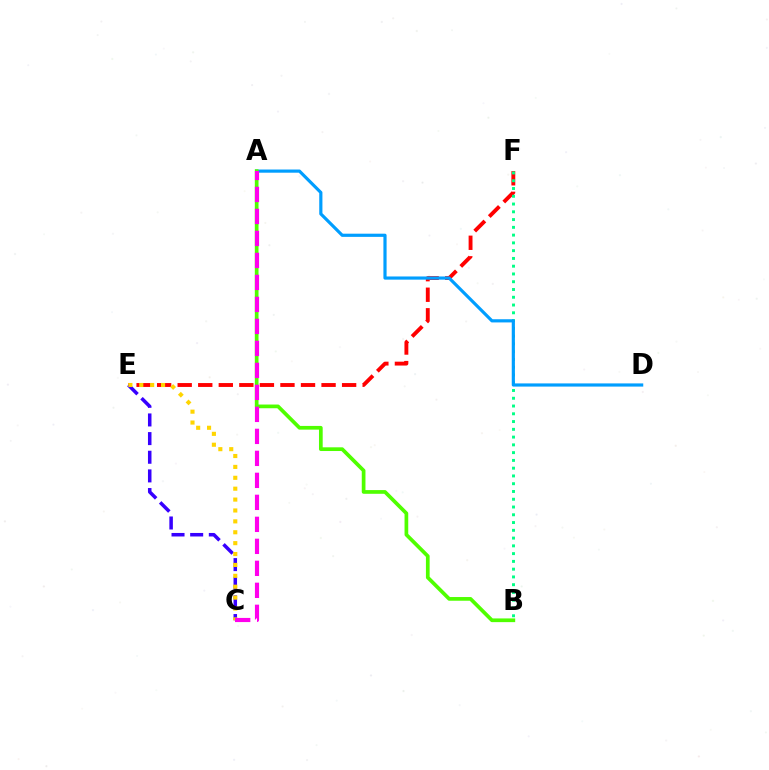{('E', 'F'): [{'color': '#ff0000', 'line_style': 'dashed', 'thickness': 2.79}], ('B', 'F'): [{'color': '#00ff86', 'line_style': 'dotted', 'thickness': 2.11}], ('A', 'D'): [{'color': '#009eff', 'line_style': 'solid', 'thickness': 2.29}], ('C', 'E'): [{'color': '#3700ff', 'line_style': 'dashed', 'thickness': 2.53}, {'color': '#ffd500', 'line_style': 'dotted', 'thickness': 2.96}], ('A', 'B'): [{'color': '#4fff00', 'line_style': 'solid', 'thickness': 2.67}], ('A', 'C'): [{'color': '#ff00ed', 'line_style': 'dashed', 'thickness': 2.99}]}